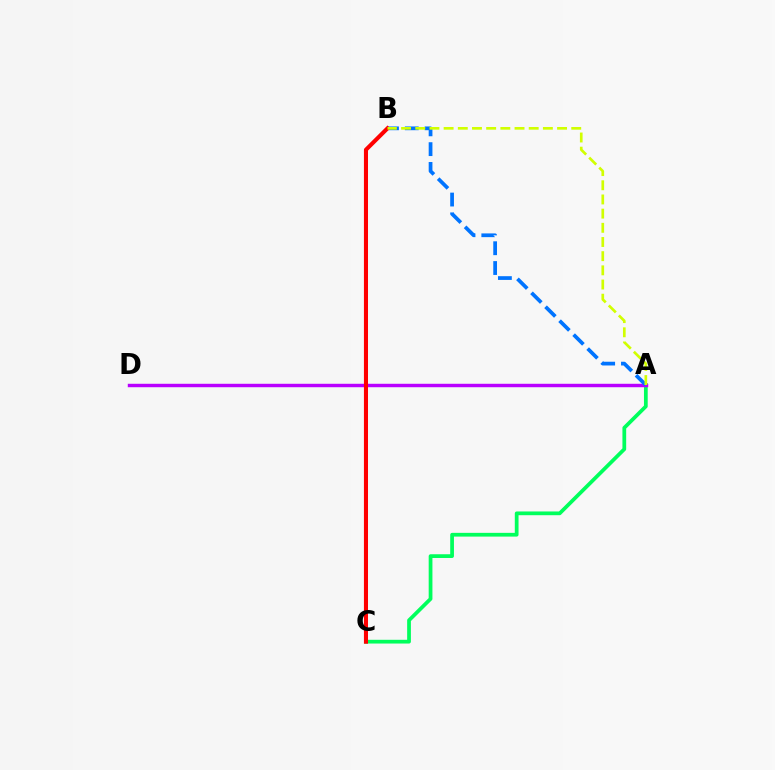{('A', 'C'): [{'color': '#00ff5c', 'line_style': 'solid', 'thickness': 2.69}], ('A', 'D'): [{'color': '#b900ff', 'line_style': 'solid', 'thickness': 2.48}], ('A', 'B'): [{'color': '#0074ff', 'line_style': 'dashed', 'thickness': 2.69}, {'color': '#d1ff00', 'line_style': 'dashed', 'thickness': 1.93}], ('B', 'C'): [{'color': '#ff0000', 'line_style': 'solid', 'thickness': 2.93}]}